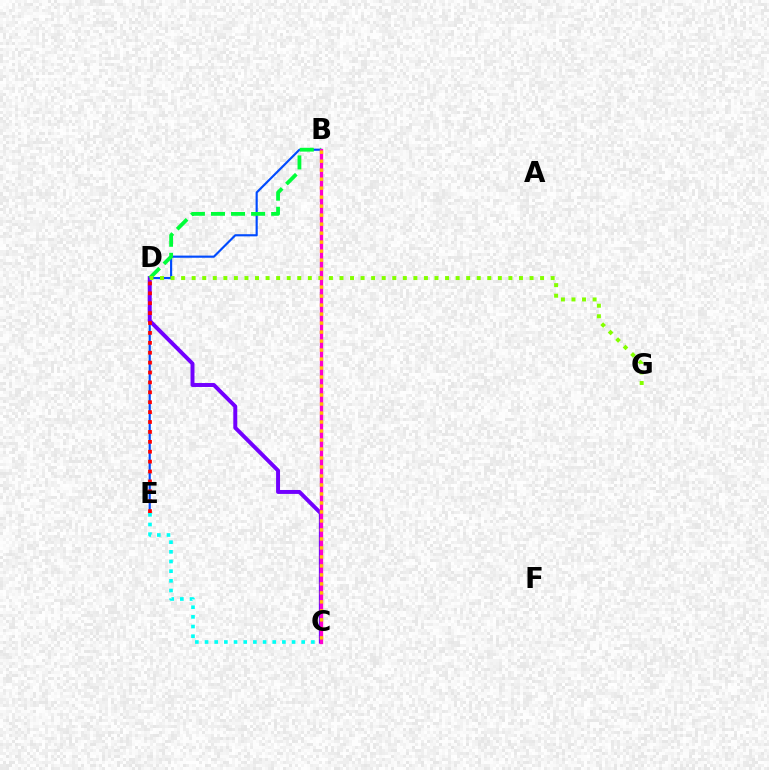{('B', 'E'): [{'color': '#004bff', 'line_style': 'solid', 'thickness': 1.55}], ('C', 'D'): [{'color': '#7200ff', 'line_style': 'solid', 'thickness': 2.84}], ('B', 'D'): [{'color': '#00ff39', 'line_style': 'dashed', 'thickness': 2.73}], ('C', 'E'): [{'color': '#00fff6', 'line_style': 'dotted', 'thickness': 2.63}], ('B', 'C'): [{'color': '#ff00cf', 'line_style': 'solid', 'thickness': 2.37}, {'color': '#ffbd00', 'line_style': 'dotted', 'thickness': 2.44}], ('D', 'G'): [{'color': '#84ff00', 'line_style': 'dotted', 'thickness': 2.87}], ('D', 'E'): [{'color': '#ff0000', 'line_style': 'dotted', 'thickness': 2.69}]}